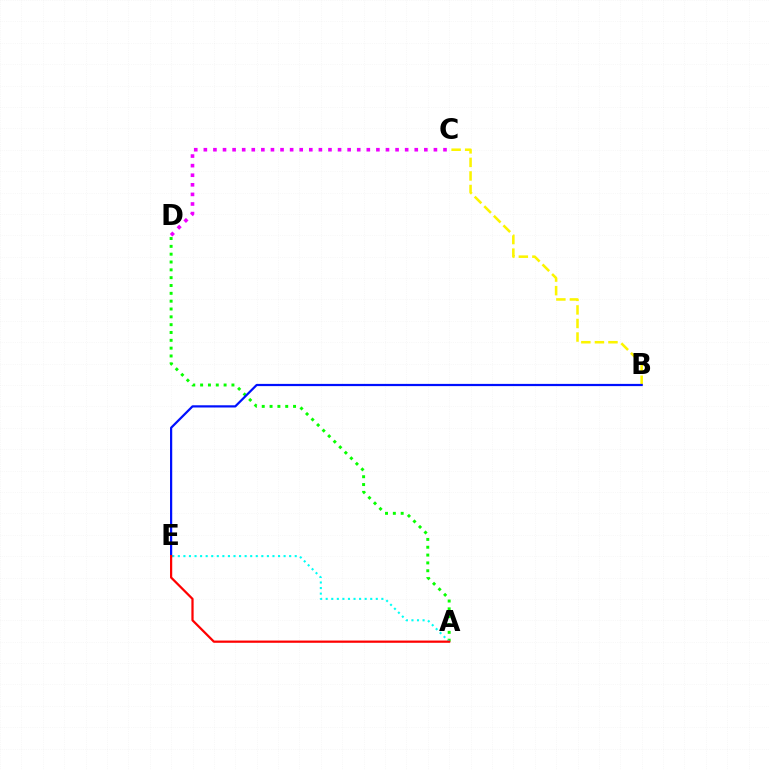{('A', 'D'): [{'color': '#08ff00', 'line_style': 'dotted', 'thickness': 2.13}], ('C', 'D'): [{'color': '#ee00ff', 'line_style': 'dotted', 'thickness': 2.6}], ('B', 'C'): [{'color': '#fcf500', 'line_style': 'dashed', 'thickness': 1.84}], ('A', 'E'): [{'color': '#00fff6', 'line_style': 'dotted', 'thickness': 1.51}, {'color': '#ff0000', 'line_style': 'solid', 'thickness': 1.61}], ('B', 'E'): [{'color': '#0010ff', 'line_style': 'solid', 'thickness': 1.6}]}